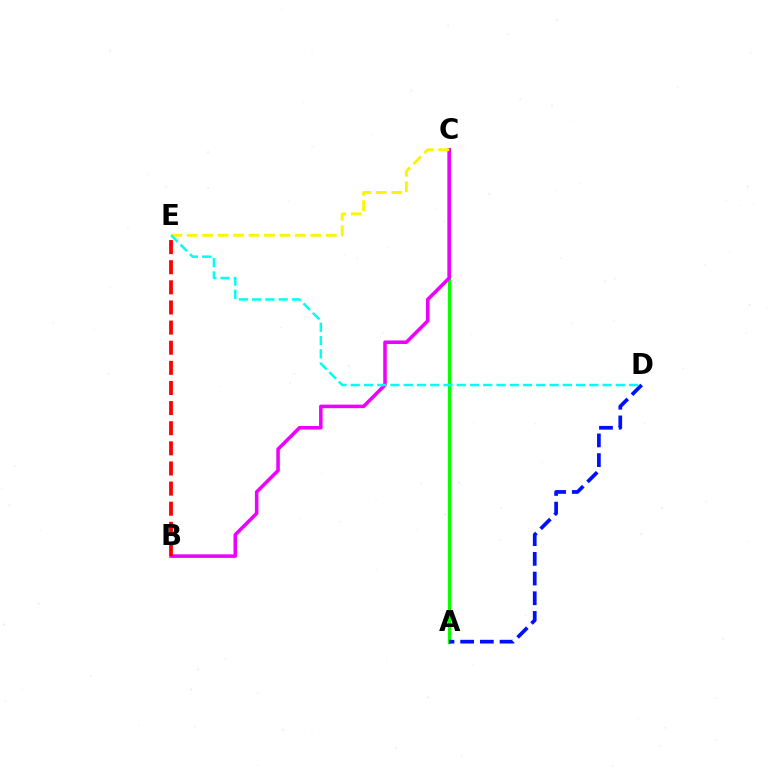{('A', 'C'): [{'color': '#08ff00', 'line_style': 'solid', 'thickness': 2.41}], ('B', 'C'): [{'color': '#ee00ff', 'line_style': 'solid', 'thickness': 2.56}], ('B', 'E'): [{'color': '#ff0000', 'line_style': 'dashed', 'thickness': 2.73}], ('C', 'E'): [{'color': '#fcf500', 'line_style': 'dashed', 'thickness': 2.1}], ('A', 'D'): [{'color': '#0010ff', 'line_style': 'dashed', 'thickness': 2.68}], ('D', 'E'): [{'color': '#00fff6', 'line_style': 'dashed', 'thickness': 1.8}]}